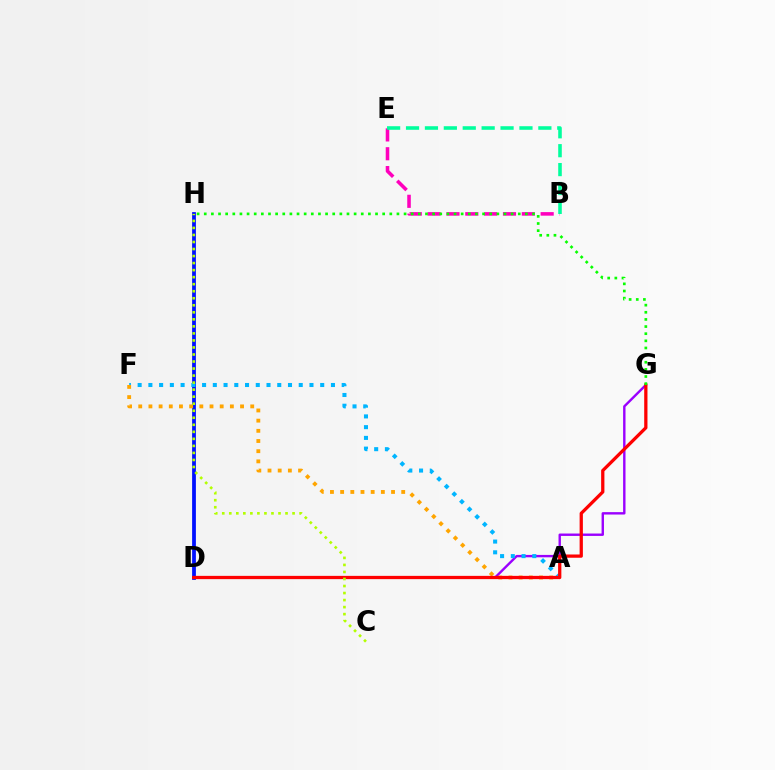{('B', 'E'): [{'color': '#ff00bd', 'line_style': 'dashed', 'thickness': 2.56}, {'color': '#00ff9d', 'line_style': 'dashed', 'thickness': 2.57}], ('D', 'G'): [{'color': '#9b00ff', 'line_style': 'solid', 'thickness': 1.73}, {'color': '#ff0000', 'line_style': 'solid', 'thickness': 2.35}], ('D', 'H'): [{'color': '#0010ff', 'line_style': 'solid', 'thickness': 2.71}], ('A', 'F'): [{'color': '#00b5ff', 'line_style': 'dotted', 'thickness': 2.92}, {'color': '#ffa500', 'line_style': 'dotted', 'thickness': 2.77}], ('C', 'H'): [{'color': '#b3ff00', 'line_style': 'dotted', 'thickness': 1.91}], ('G', 'H'): [{'color': '#08ff00', 'line_style': 'dotted', 'thickness': 1.94}]}